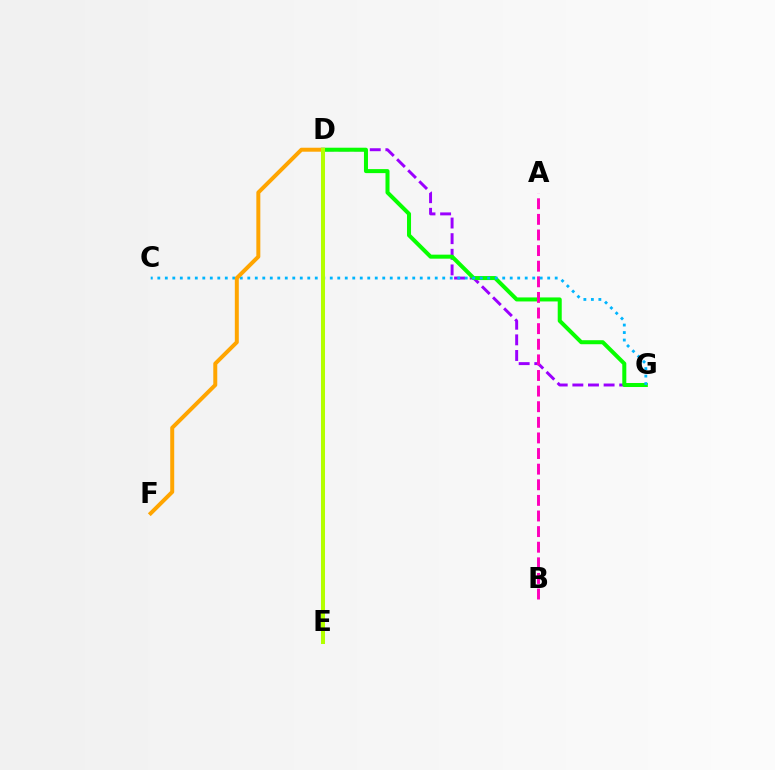{('D', 'E'): [{'color': '#00ff9d', 'line_style': 'solid', 'thickness': 2.62}, {'color': '#0010ff', 'line_style': 'solid', 'thickness': 2.16}, {'color': '#ff0000', 'line_style': 'dashed', 'thickness': 1.75}, {'color': '#b3ff00', 'line_style': 'solid', 'thickness': 2.9}], ('D', 'G'): [{'color': '#9b00ff', 'line_style': 'dashed', 'thickness': 2.12}, {'color': '#08ff00', 'line_style': 'solid', 'thickness': 2.89}], ('A', 'B'): [{'color': '#ff00bd', 'line_style': 'dashed', 'thickness': 2.12}], ('C', 'G'): [{'color': '#00b5ff', 'line_style': 'dotted', 'thickness': 2.04}], ('D', 'F'): [{'color': '#ffa500', 'line_style': 'solid', 'thickness': 2.86}]}